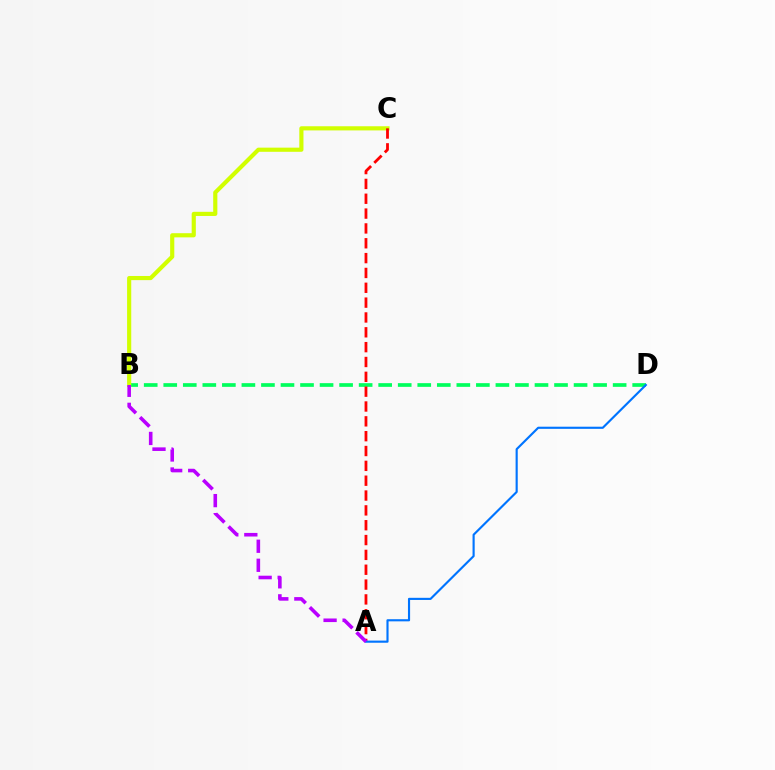{('B', 'D'): [{'color': '#00ff5c', 'line_style': 'dashed', 'thickness': 2.65}], ('B', 'C'): [{'color': '#d1ff00', 'line_style': 'solid', 'thickness': 2.99}], ('A', 'C'): [{'color': '#ff0000', 'line_style': 'dashed', 'thickness': 2.02}], ('A', 'D'): [{'color': '#0074ff', 'line_style': 'solid', 'thickness': 1.54}], ('A', 'B'): [{'color': '#b900ff', 'line_style': 'dashed', 'thickness': 2.59}]}